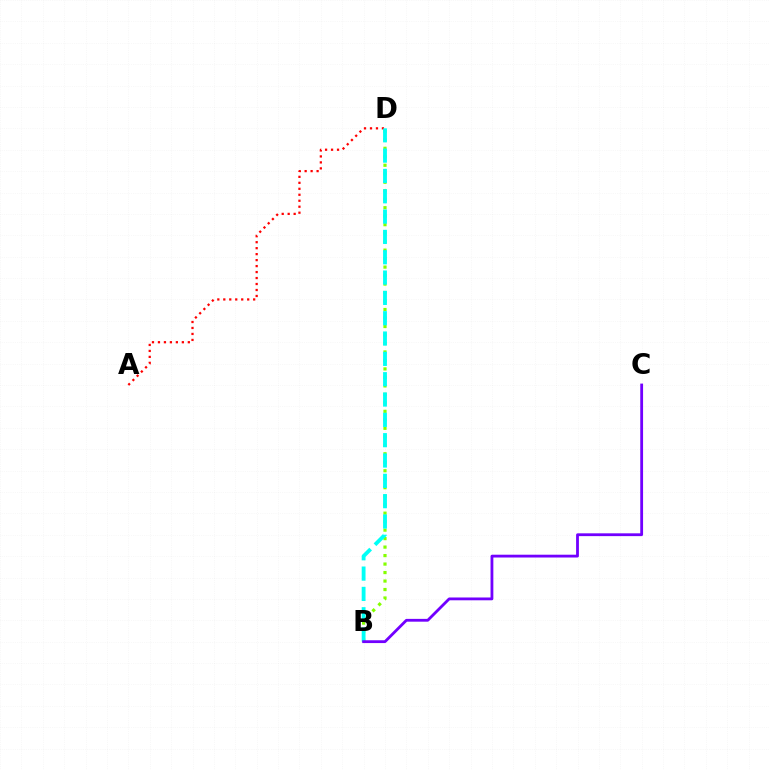{('A', 'D'): [{'color': '#ff0000', 'line_style': 'dotted', 'thickness': 1.62}], ('B', 'D'): [{'color': '#84ff00', 'line_style': 'dotted', 'thickness': 2.31}, {'color': '#00fff6', 'line_style': 'dashed', 'thickness': 2.76}], ('B', 'C'): [{'color': '#7200ff', 'line_style': 'solid', 'thickness': 2.02}]}